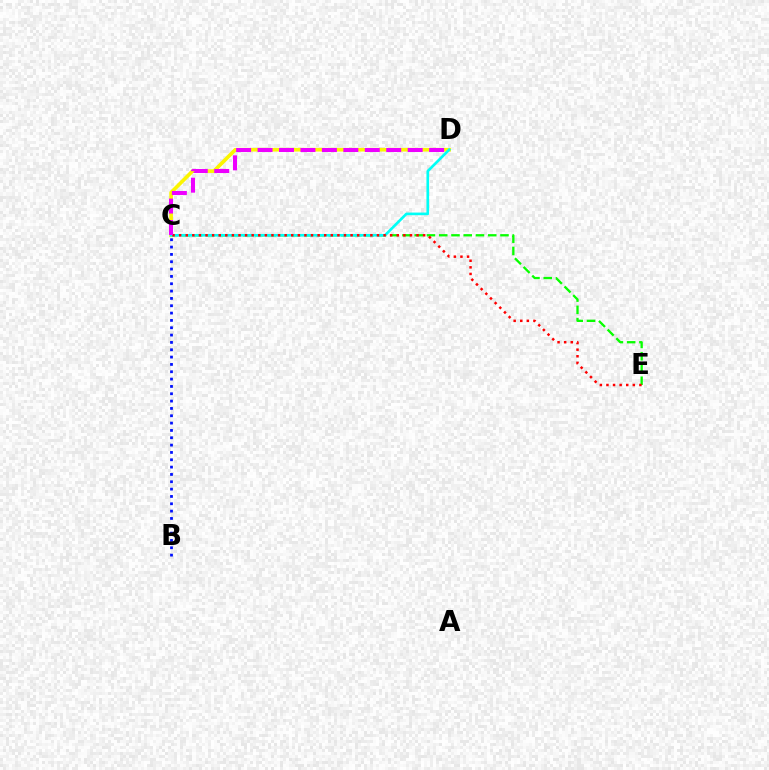{('C', 'E'): [{'color': '#08ff00', 'line_style': 'dashed', 'thickness': 1.66}, {'color': '#ff0000', 'line_style': 'dotted', 'thickness': 1.79}], ('C', 'D'): [{'color': '#fcf500', 'line_style': 'solid', 'thickness': 2.63}, {'color': '#00fff6', 'line_style': 'solid', 'thickness': 1.91}, {'color': '#ee00ff', 'line_style': 'dashed', 'thickness': 2.91}], ('B', 'C'): [{'color': '#0010ff', 'line_style': 'dotted', 'thickness': 1.99}]}